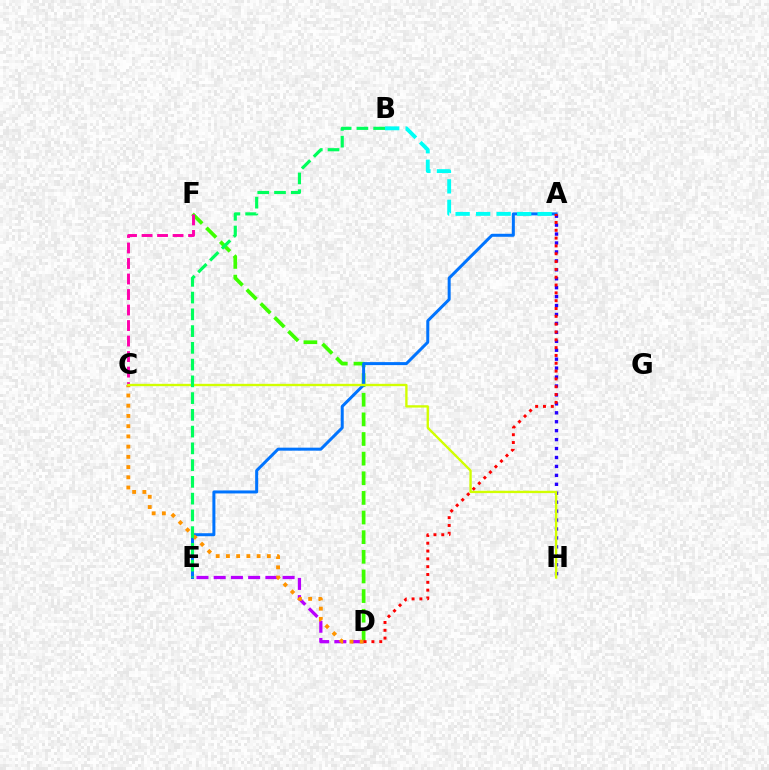{('D', 'F'): [{'color': '#3dff00', 'line_style': 'dashed', 'thickness': 2.67}], ('D', 'E'): [{'color': '#b900ff', 'line_style': 'dashed', 'thickness': 2.34}], ('A', 'E'): [{'color': '#0074ff', 'line_style': 'solid', 'thickness': 2.16}], ('A', 'B'): [{'color': '#00fff6', 'line_style': 'dashed', 'thickness': 2.78}], ('C', 'F'): [{'color': '#ff00ac', 'line_style': 'dashed', 'thickness': 2.11}], ('C', 'D'): [{'color': '#ff9400', 'line_style': 'dotted', 'thickness': 2.78}], ('A', 'H'): [{'color': '#2500ff', 'line_style': 'dotted', 'thickness': 2.43}], ('A', 'D'): [{'color': '#ff0000', 'line_style': 'dotted', 'thickness': 2.13}], ('C', 'H'): [{'color': '#d1ff00', 'line_style': 'solid', 'thickness': 1.69}], ('B', 'E'): [{'color': '#00ff5c', 'line_style': 'dashed', 'thickness': 2.28}]}